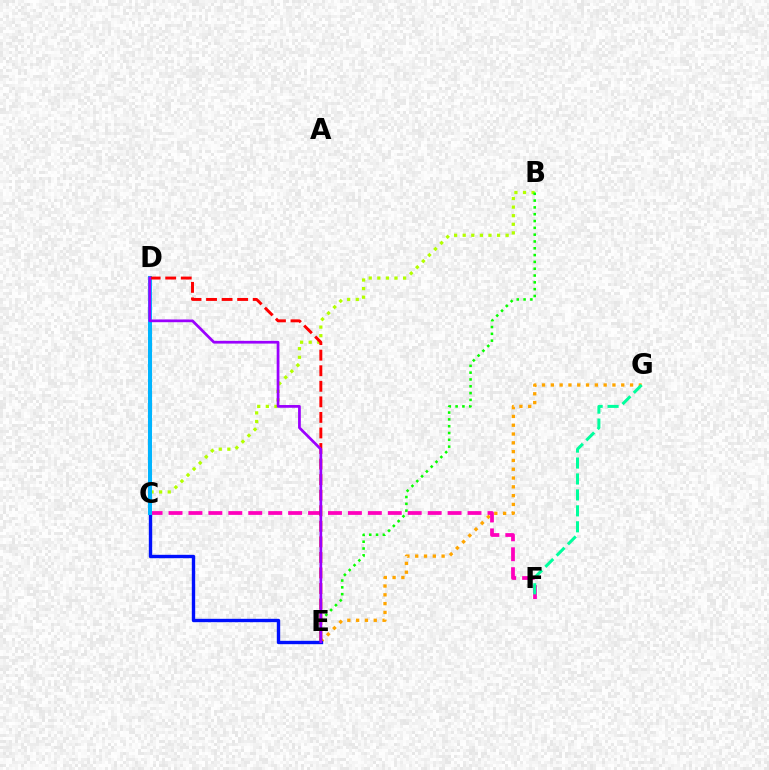{('E', 'G'): [{'color': '#ffa500', 'line_style': 'dotted', 'thickness': 2.39}], ('B', 'C'): [{'color': '#b3ff00', 'line_style': 'dotted', 'thickness': 2.33}], ('B', 'E'): [{'color': '#08ff00', 'line_style': 'dotted', 'thickness': 1.85}], ('C', 'E'): [{'color': '#0010ff', 'line_style': 'solid', 'thickness': 2.43}], ('C', 'F'): [{'color': '#ff00bd', 'line_style': 'dashed', 'thickness': 2.71}], ('F', 'G'): [{'color': '#00ff9d', 'line_style': 'dashed', 'thickness': 2.17}], ('C', 'D'): [{'color': '#00b5ff', 'line_style': 'solid', 'thickness': 2.91}], ('D', 'E'): [{'color': '#ff0000', 'line_style': 'dashed', 'thickness': 2.11}, {'color': '#9b00ff', 'line_style': 'solid', 'thickness': 1.97}]}